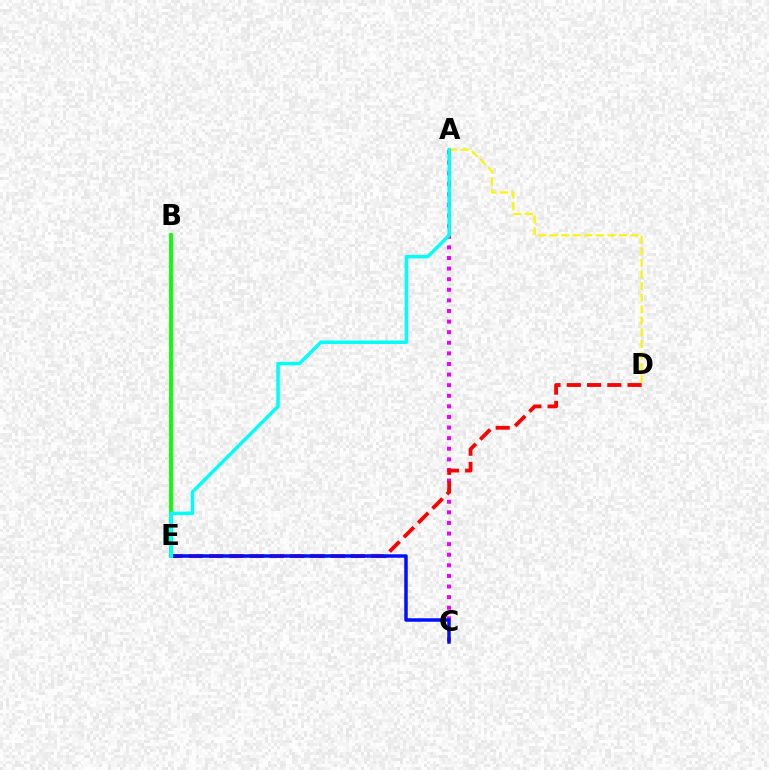{('A', 'C'): [{'color': '#ee00ff', 'line_style': 'dotted', 'thickness': 2.88}], ('D', 'E'): [{'color': '#ff0000', 'line_style': 'dashed', 'thickness': 2.75}], ('C', 'E'): [{'color': '#0010ff', 'line_style': 'solid', 'thickness': 2.52}], ('A', 'D'): [{'color': '#fcf500', 'line_style': 'dashed', 'thickness': 1.57}], ('B', 'E'): [{'color': '#08ff00', 'line_style': 'solid', 'thickness': 2.75}], ('A', 'E'): [{'color': '#00fff6', 'line_style': 'solid', 'thickness': 2.52}]}